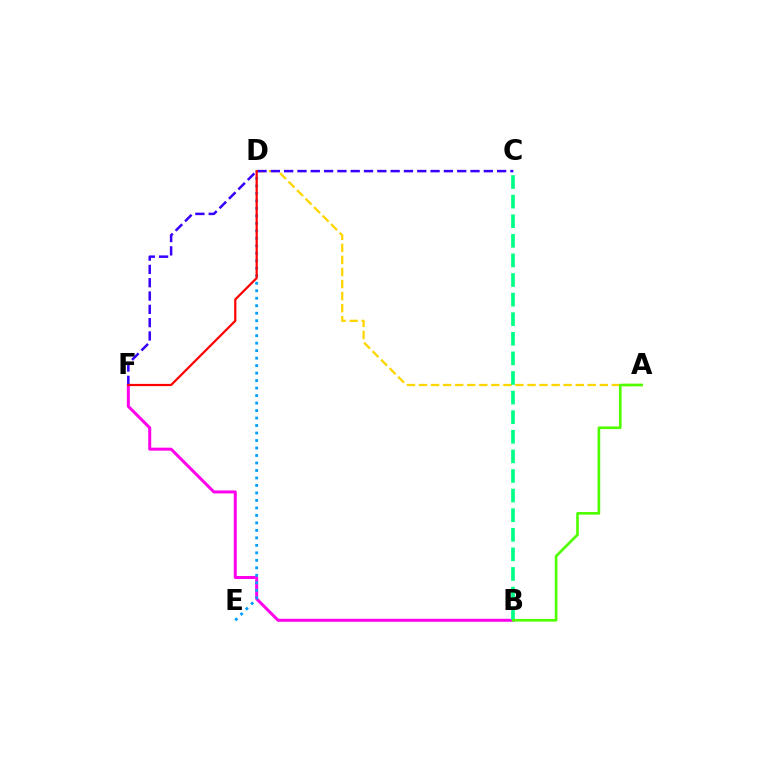{('A', 'D'): [{'color': '#ffd500', 'line_style': 'dashed', 'thickness': 1.64}], ('B', 'F'): [{'color': '#ff00ed', 'line_style': 'solid', 'thickness': 2.16}], ('D', 'E'): [{'color': '#009eff', 'line_style': 'dotted', 'thickness': 2.03}], ('B', 'C'): [{'color': '#00ff86', 'line_style': 'dashed', 'thickness': 2.66}], ('A', 'B'): [{'color': '#4fff00', 'line_style': 'solid', 'thickness': 1.91}], ('C', 'F'): [{'color': '#3700ff', 'line_style': 'dashed', 'thickness': 1.81}], ('D', 'F'): [{'color': '#ff0000', 'line_style': 'solid', 'thickness': 1.6}]}